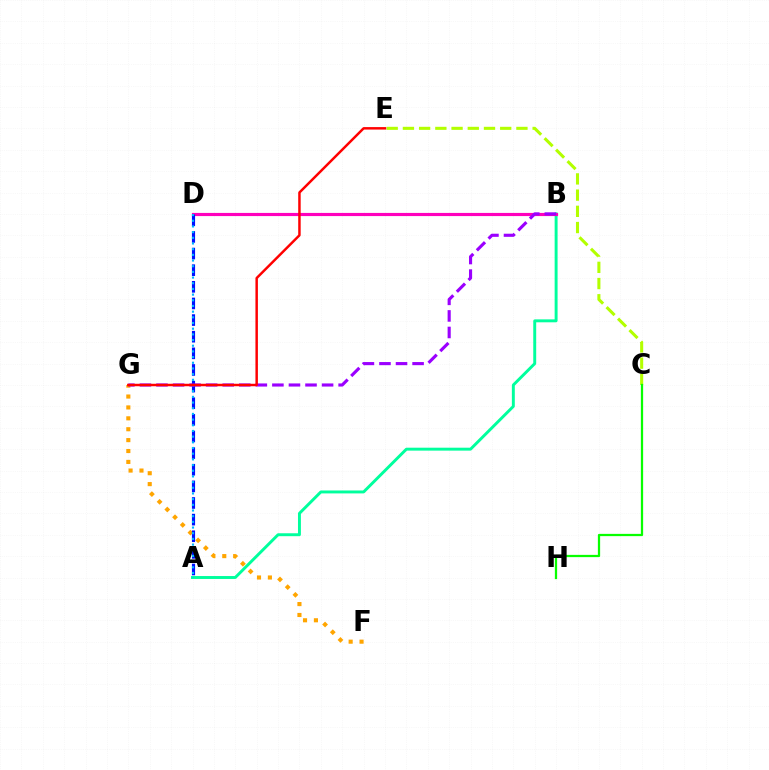{('A', 'B'): [{'color': '#00ff9d', 'line_style': 'solid', 'thickness': 2.11}], ('C', 'E'): [{'color': '#b3ff00', 'line_style': 'dashed', 'thickness': 2.2}], ('F', 'G'): [{'color': '#ffa500', 'line_style': 'dotted', 'thickness': 2.96}], ('B', 'D'): [{'color': '#ff00bd', 'line_style': 'solid', 'thickness': 2.27}], ('A', 'D'): [{'color': '#0010ff', 'line_style': 'dashed', 'thickness': 2.26}, {'color': '#00b5ff', 'line_style': 'dotted', 'thickness': 1.54}], ('C', 'H'): [{'color': '#08ff00', 'line_style': 'solid', 'thickness': 1.63}], ('B', 'G'): [{'color': '#9b00ff', 'line_style': 'dashed', 'thickness': 2.25}], ('E', 'G'): [{'color': '#ff0000', 'line_style': 'solid', 'thickness': 1.78}]}